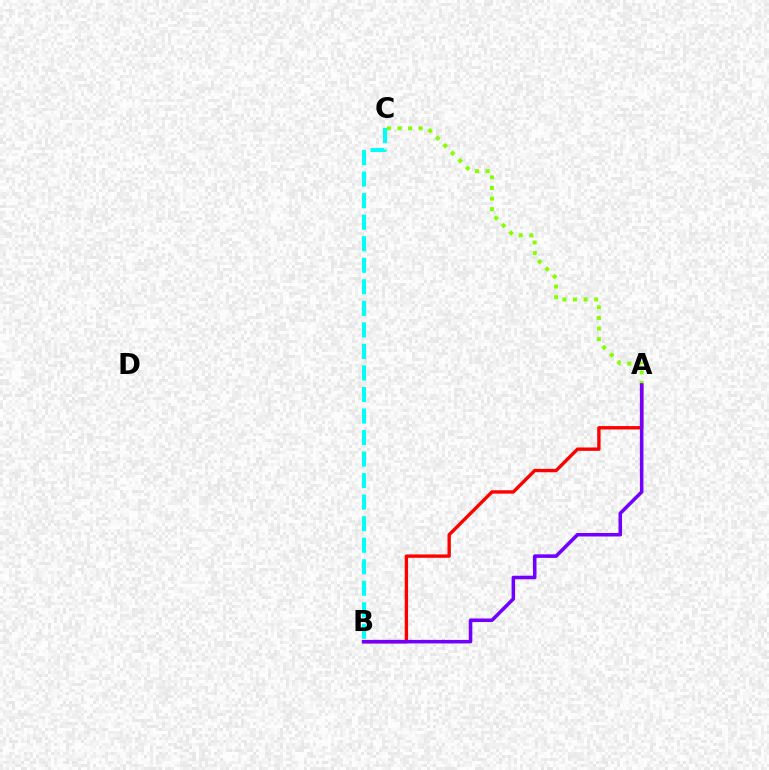{('A', 'B'): [{'color': '#ff0000', 'line_style': 'solid', 'thickness': 2.42}, {'color': '#7200ff', 'line_style': 'solid', 'thickness': 2.55}], ('A', 'C'): [{'color': '#84ff00', 'line_style': 'dotted', 'thickness': 2.88}], ('B', 'C'): [{'color': '#00fff6', 'line_style': 'dashed', 'thickness': 2.93}]}